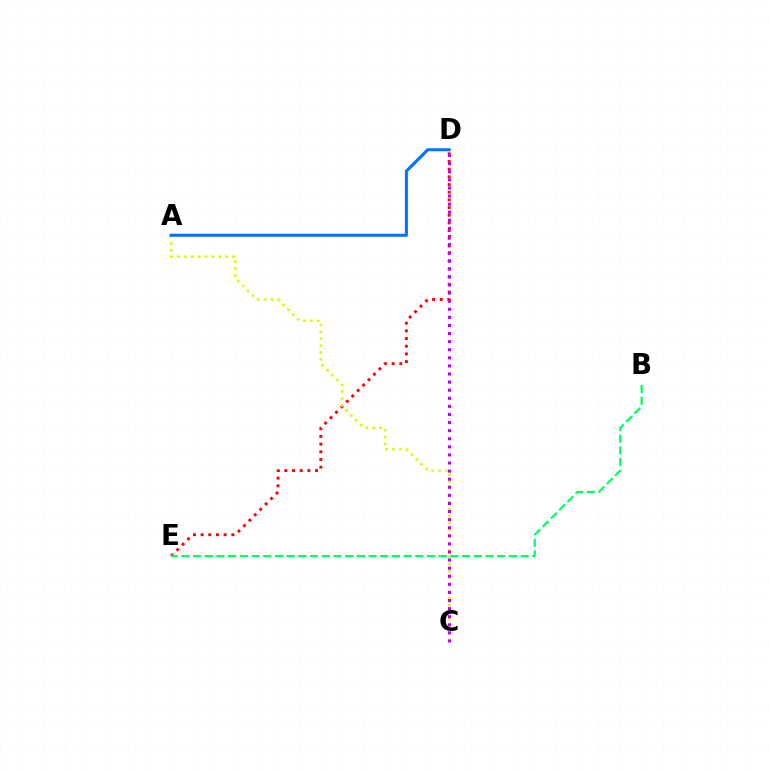{('D', 'E'): [{'color': '#ff0000', 'line_style': 'dotted', 'thickness': 2.09}], ('A', 'C'): [{'color': '#d1ff00', 'line_style': 'dotted', 'thickness': 1.87}], ('B', 'E'): [{'color': '#00ff5c', 'line_style': 'dashed', 'thickness': 1.59}], ('A', 'D'): [{'color': '#0074ff', 'line_style': 'solid', 'thickness': 2.2}], ('C', 'D'): [{'color': '#b900ff', 'line_style': 'dotted', 'thickness': 2.2}]}